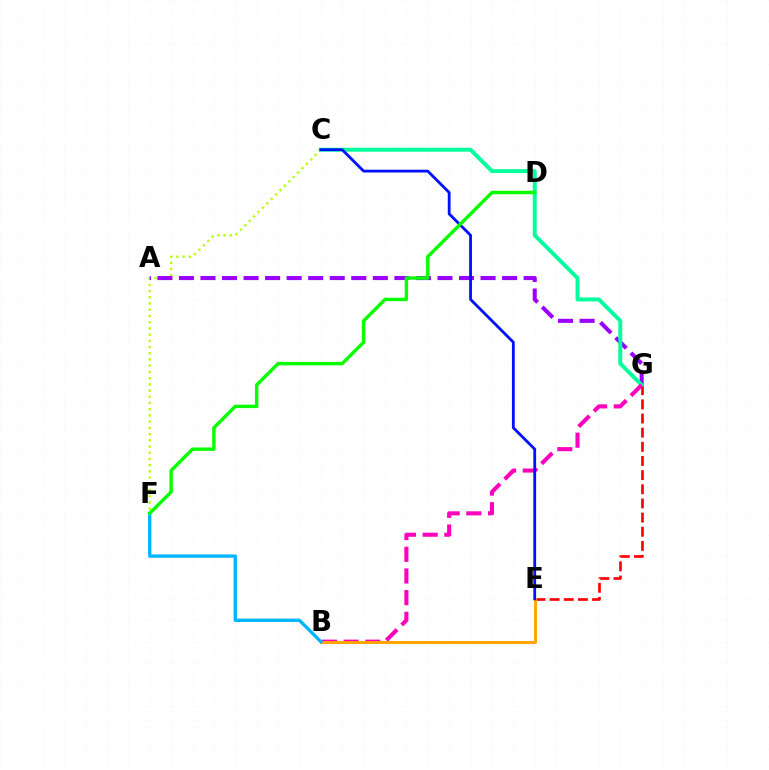{('E', 'G'): [{'color': '#ff0000', 'line_style': 'dashed', 'thickness': 1.92}], ('C', 'F'): [{'color': '#b3ff00', 'line_style': 'dotted', 'thickness': 1.69}], ('A', 'G'): [{'color': '#9b00ff', 'line_style': 'dashed', 'thickness': 2.93}], ('C', 'G'): [{'color': '#00ff9d', 'line_style': 'solid', 'thickness': 2.83}], ('B', 'G'): [{'color': '#ff00bd', 'line_style': 'dashed', 'thickness': 2.95}], ('B', 'E'): [{'color': '#ffa500', 'line_style': 'solid', 'thickness': 2.12}], ('C', 'E'): [{'color': '#0010ff', 'line_style': 'solid', 'thickness': 2.02}], ('B', 'F'): [{'color': '#00b5ff', 'line_style': 'solid', 'thickness': 2.41}], ('D', 'F'): [{'color': '#08ff00', 'line_style': 'solid', 'thickness': 2.46}]}